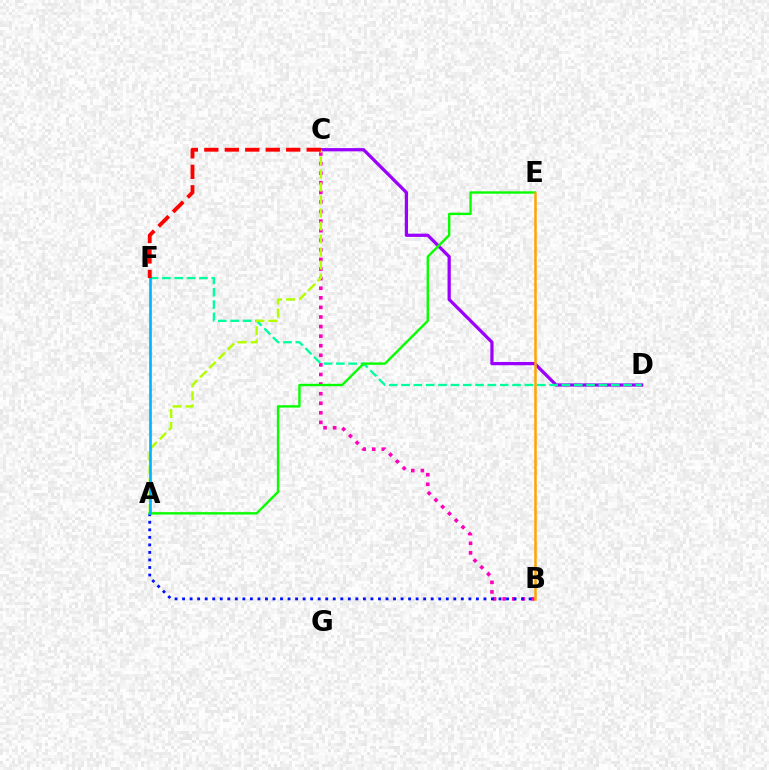{('C', 'D'): [{'color': '#9b00ff', 'line_style': 'solid', 'thickness': 2.34}], ('B', 'C'): [{'color': '#ff00bd', 'line_style': 'dotted', 'thickness': 2.6}], ('A', 'B'): [{'color': '#0010ff', 'line_style': 'dotted', 'thickness': 2.05}], ('D', 'F'): [{'color': '#00ff9d', 'line_style': 'dashed', 'thickness': 1.68}], ('A', 'C'): [{'color': '#b3ff00', 'line_style': 'dashed', 'thickness': 1.77}], ('A', 'E'): [{'color': '#08ff00', 'line_style': 'solid', 'thickness': 1.72}], ('A', 'F'): [{'color': '#00b5ff', 'line_style': 'solid', 'thickness': 1.93}], ('C', 'F'): [{'color': '#ff0000', 'line_style': 'dashed', 'thickness': 2.78}], ('B', 'E'): [{'color': '#ffa500', 'line_style': 'solid', 'thickness': 1.8}]}